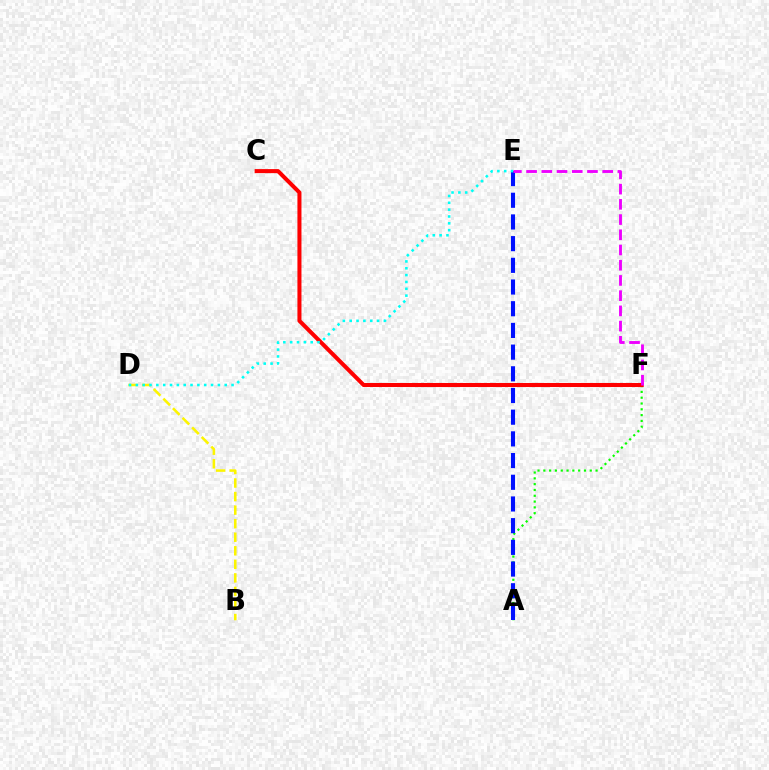{('A', 'F'): [{'color': '#08ff00', 'line_style': 'dotted', 'thickness': 1.58}], ('C', 'F'): [{'color': '#ff0000', 'line_style': 'solid', 'thickness': 2.91}], ('A', 'E'): [{'color': '#0010ff', 'line_style': 'dashed', 'thickness': 2.95}], ('B', 'D'): [{'color': '#fcf500', 'line_style': 'dashed', 'thickness': 1.84}], ('D', 'E'): [{'color': '#00fff6', 'line_style': 'dotted', 'thickness': 1.86}], ('E', 'F'): [{'color': '#ee00ff', 'line_style': 'dashed', 'thickness': 2.07}]}